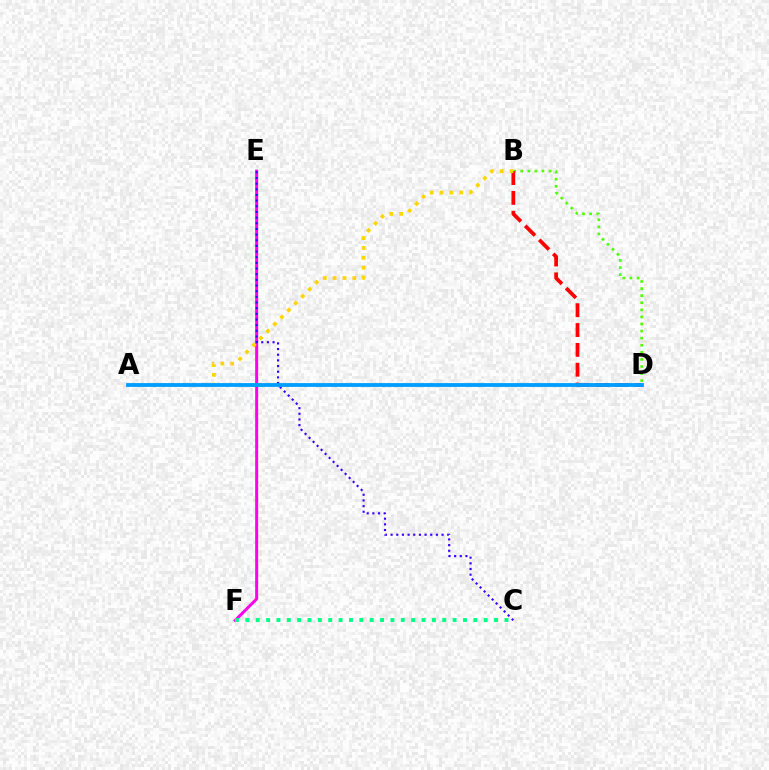{('E', 'F'): [{'color': '#ff00ed', 'line_style': 'solid', 'thickness': 2.15}], ('B', 'D'): [{'color': '#4fff00', 'line_style': 'dotted', 'thickness': 1.92}, {'color': '#ff0000', 'line_style': 'dashed', 'thickness': 2.7}], ('C', 'E'): [{'color': '#3700ff', 'line_style': 'dotted', 'thickness': 1.54}], ('A', 'B'): [{'color': '#ffd500', 'line_style': 'dotted', 'thickness': 2.68}], ('A', 'D'): [{'color': '#009eff', 'line_style': 'solid', 'thickness': 2.75}], ('C', 'F'): [{'color': '#00ff86', 'line_style': 'dotted', 'thickness': 2.82}]}